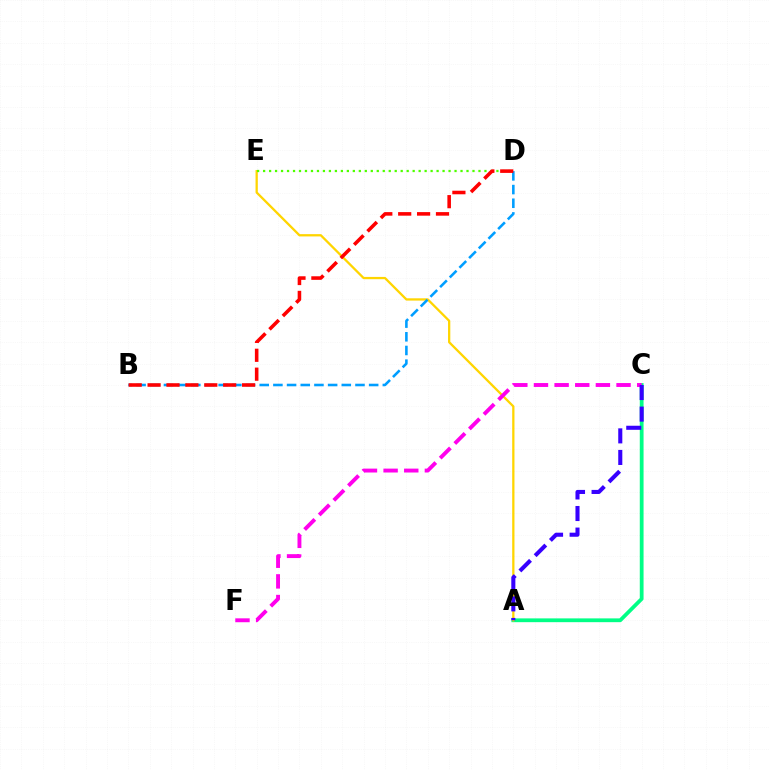{('A', 'C'): [{'color': '#00ff86', 'line_style': 'solid', 'thickness': 2.72}, {'color': '#3700ff', 'line_style': 'dashed', 'thickness': 2.93}], ('A', 'E'): [{'color': '#ffd500', 'line_style': 'solid', 'thickness': 1.64}], ('D', 'E'): [{'color': '#4fff00', 'line_style': 'dotted', 'thickness': 1.63}], ('C', 'F'): [{'color': '#ff00ed', 'line_style': 'dashed', 'thickness': 2.8}], ('B', 'D'): [{'color': '#009eff', 'line_style': 'dashed', 'thickness': 1.86}, {'color': '#ff0000', 'line_style': 'dashed', 'thickness': 2.57}]}